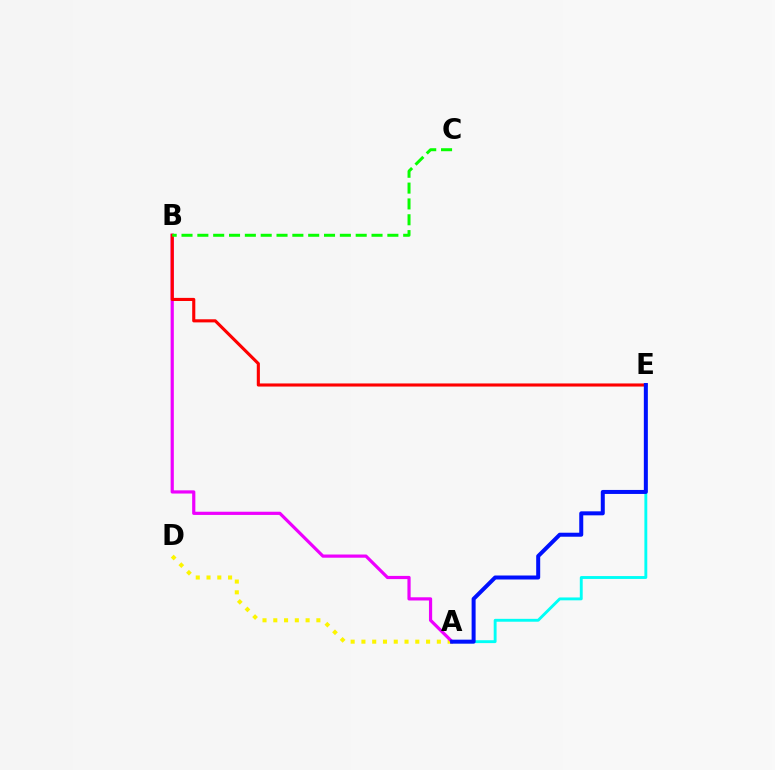{('A', 'D'): [{'color': '#fcf500', 'line_style': 'dotted', 'thickness': 2.93}], ('A', 'B'): [{'color': '#ee00ff', 'line_style': 'solid', 'thickness': 2.3}], ('A', 'E'): [{'color': '#00fff6', 'line_style': 'solid', 'thickness': 2.07}, {'color': '#0010ff', 'line_style': 'solid', 'thickness': 2.88}], ('B', 'E'): [{'color': '#ff0000', 'line_style': 'solid', 'thickness': 2.23}], ('B', 'C'): [{'color': '#08ff00', 'line_style': 'dashed', 'thickness': 2.15}]}